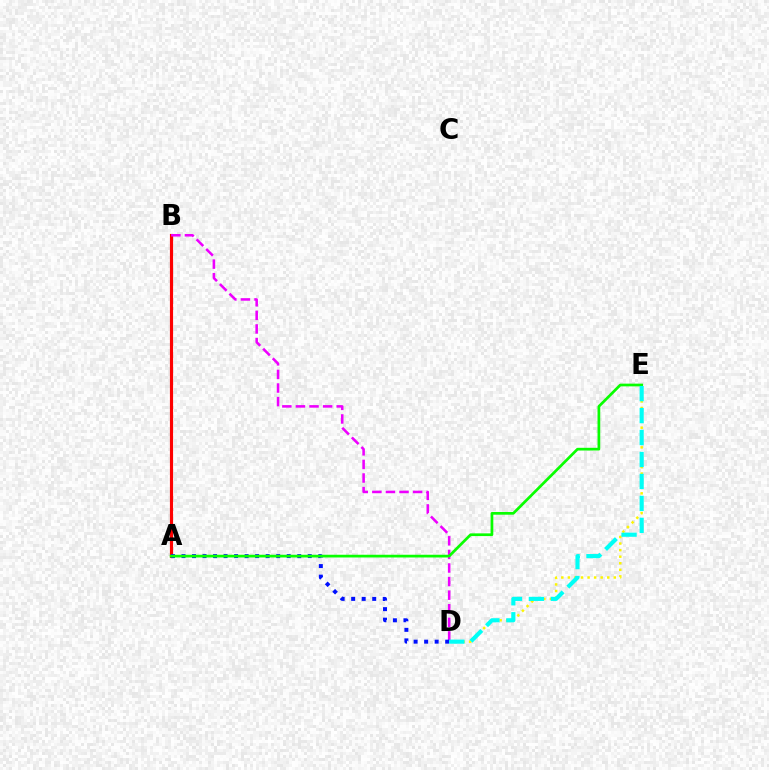{('D', 'E'): [{'color': '#fcf500', 'line_style': 'dotted', 'thickness': 1.78}, {'color': '#00fff6', 'line_style': 'dashed', 'thickness': 2.98}], ('A', 'B'): [{'color': '#ff0000', 'line_style': 'solid', 'thickness': 2.27}], ('B', 'D'): [{'color': '#ee00ff', 'line_style': 'dashed', 'thickness': 1.85}], ('A', 'D'): [{'color': '#0010ff', 'line_style': 'dotted', 'thickness': 2.86}], ('A', 'E'): [{'color': '#08ff00', 'line_style': 'solid', 'thickness': 1.96}]}